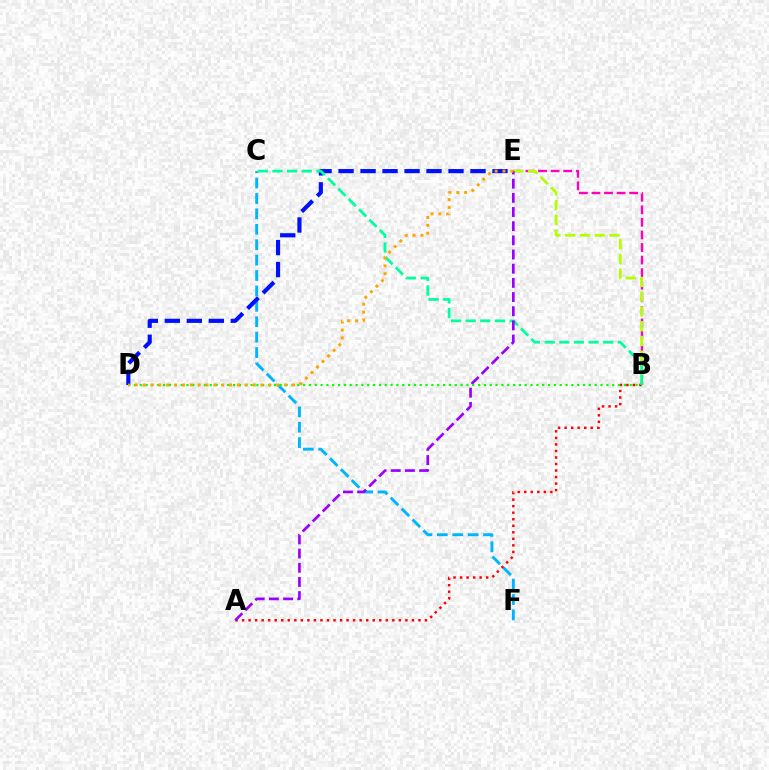{('B', 'E'): [{'color': '#ff00bd', 'line_style': 'dashed', 'thickness': 1.71}, {'color': '#b3ff00', 'line_style': 'dashed', 'thickness': 2.01}], ('C', 'F'): [{'color': '#00b5ff', 'line_style': 'dashed', 'thickness': 2.09}], ('D', 'E'): [{'color': '#0010ff', 'line_style': 'dashed', 'thickness': 2.99}, {'color': '#ffa500', 'line_style': 'dotted', 'thickness': 2.14}], ('A', 'B'): [{'color': '#ff0000', 'line_style': 'dotted', 'thickness': 1.78}], ('B', 'C'): [{'color': '#00ff9d', 'line_style': 'dashed', 'thickness': 1.99}], ('A', 'E'): [{'color': '#9b00ff', 'line_style': 'dashed', 'thickness': 1.93}], ('B', 'D'): [{'color': '#08ff00', 'line_style': 'dotted', 'thickness': 1.58}]}